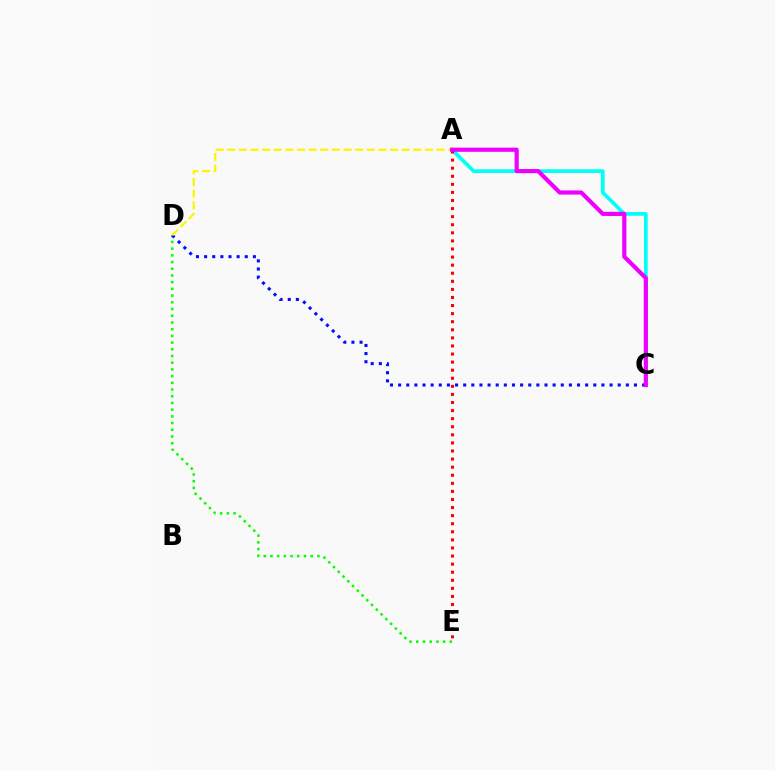{('A', 'C'): [{'color': '#00fff6', 'line_style': 'solid', 'thickness': 2.66}, {'color': '#ee00ff', 'line_style': 'solid', 'thickness': 2.99}], ('D', 'E'): [{'color': '#08ff00', 'line_style': 'dotted', 'thickness': 1.82}], ('C', 'D'): [{'color': '#0010ff', 'line_style': 'dotted', 'thickness': 2.21}], ('A', 'D'): [{'color': '#fcf500', 'line_style': 'dashed', 'thickness': 1.58}], ('A', 'E'): [{'color': '#ff0000', 'line_style': 'dotted', 'thickness': 2.2}]}